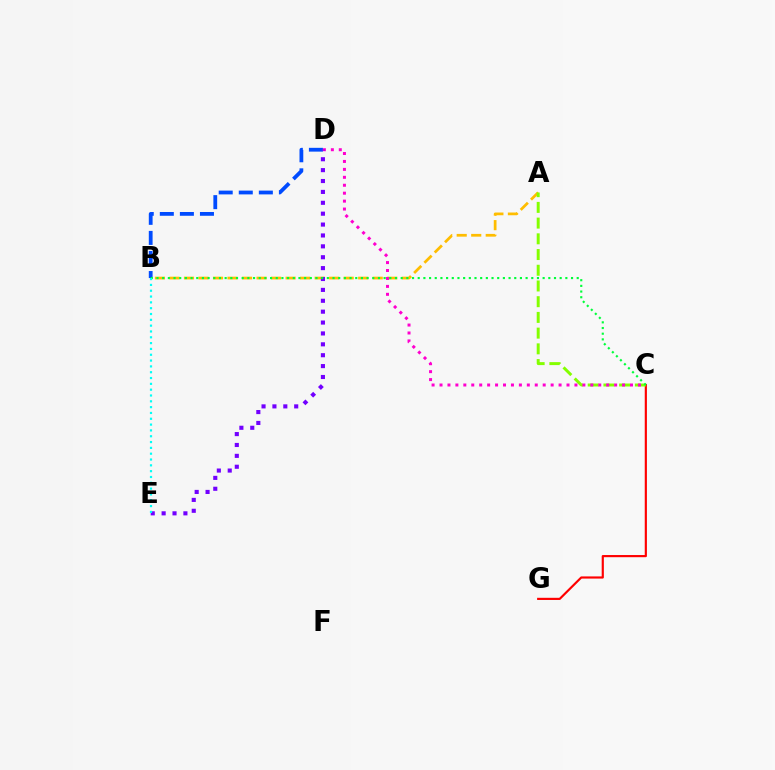{('C', 'G'): [{'color': '#ff0000', 'line_style': 'solid', 'thickness': 1.56}], ('B', 'D'): [{'color': '#004bff', 'line_style': 'dashed', 'thickness': 2.73}], ('A', 'B'): [{'color': '#ffbd00', 'line_style': 'dashed', 'thickness': 1.97}], ('A', 'C'): [{'color': '#84ff00', 'line_style': 'dashed', 'thickness': 2.14}], ('C', 'D'): [{'color': '#ff00cf', 'line_style': 'dotted', 'thickness': 2.16}], ('D', 'E'): [{'color': '#7200ff', 'line_style': 'dotted', 'thickness': 2.96}], ('B', 'C'): [{'color': '#00ff39', 'line_style': 'dotted', 'thickness': 1.54}], ('B', 'E'): [{'color': '#00fff6', 'line_style': 'dotted', 'thickness': 1.58}]}